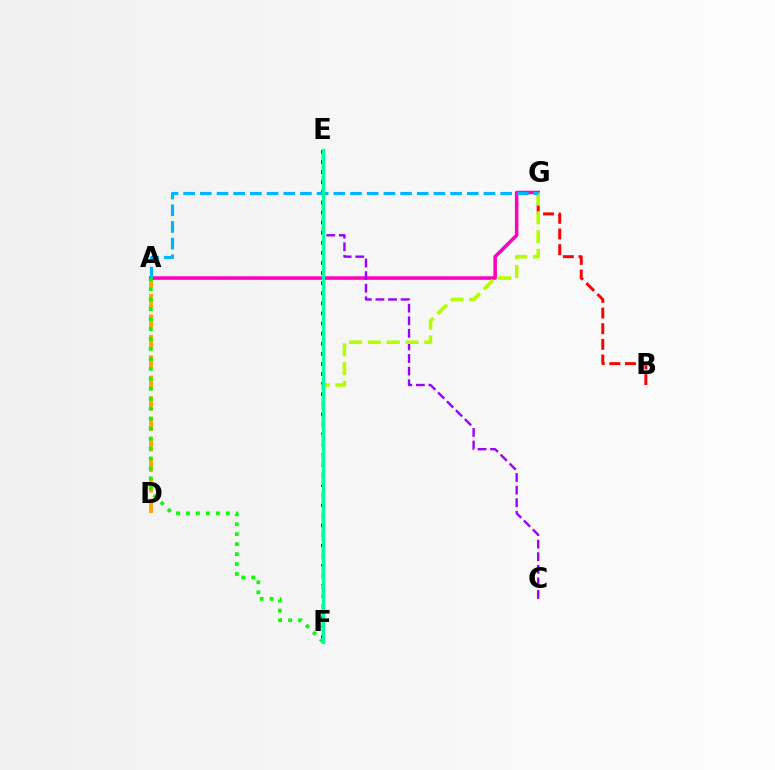{('A', 'D'): [{'color': '#ffa500', 'line_style': 'dashed', 'thickness': 2.78}], ('A', 'G'): [{'color': '#ff00bd', 'line_style': 'solid', 'thickness': 2.54}, {'color': '#00b5ff', 'line_style': 'dashed', 'thickness': 2.27}], ('E', 'F'): [{'color': '#0010ff', 'line_style': 'dotted', 'thickness': 2.74}, {'color': '#00ff9d', 'line_style': 'solid', 'thickness': 2.32}], ('B', 'G'): [{'color': '#ff0000', 'line_style': 'dashed', 'thickness': 2.13}], ('C', 'E'): [{'color': '#9b00ff', 'line_style': 'dashed', 'thickness': 1.71}], ('F', 'G'): [{'color': '#b3ff00', 'line_style': 'dashed', 'thickness': 2.55}], ('A', 'F'): [{'color': '#08ff00', 'line_style': 'dotted', 'thickness': 2.7}]}